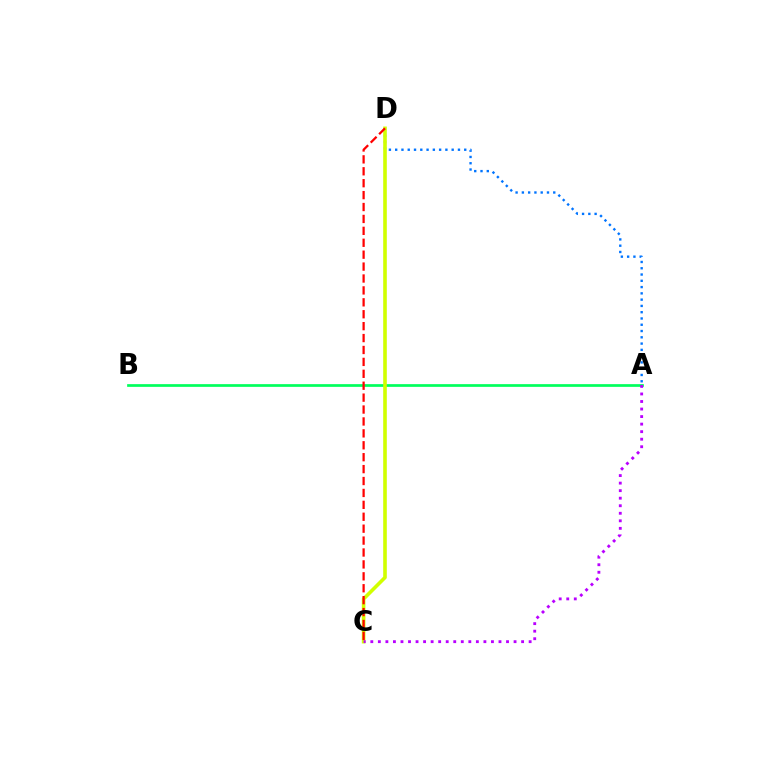{('A', 'D'): [{'color': '#0074ff', 'line_style': 'dotted', 'thickness': 1.71}], ('A', 'B'): [{'color': '#00ff5c', 'line_style': 'solid', 'thickness': 1.95}], ('C', 'D'): [{'color': '#d1ff00', 'line_style': 'solid', 'thickness': 2.6}, {'color': '#ff0000', 'line_style': 'dashed', 'thickness': 1.62}], ('A', 'C'): [{'color': '#b900ff', 'line_style': 'dotted', 'thickness': 2.05}]}